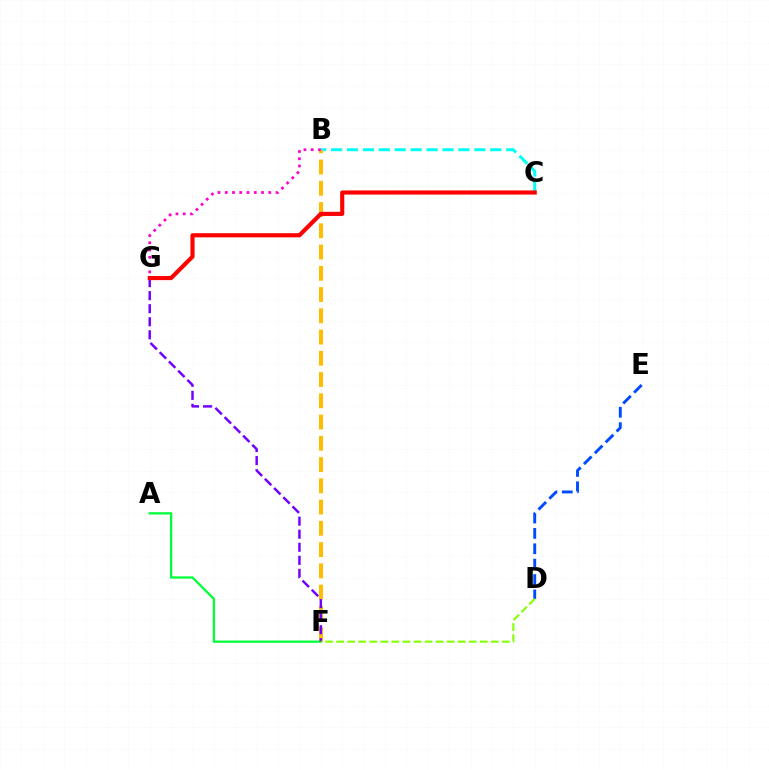{('B', 'C'): [{'color': '#00fff6', 'line_style': 'dashed', 'thickness': 2.16}], ('B', 'F'): [{'color': '#ffbd00', 'line_style': 'dashed', 'thickness': 2.89}], ('A', 'F'): [{'color': '#00ff39', 'line_style': 'solid', 'thickness': 1.64}], ('F', 'G'): [{'color': '#7200ff', 'line_style': 'dashed', 'thickness': 1.77}], ('B', 'G'): [{'color': '#ff00cf', 'line_style': 'dotted', 'thickness': 1.97}], ('D', 'E'): [{'color': '#004bff', 'line_style': 'dashed', 'thickness': 2.09}], ('C', 'G'): [{'color': '#ff0000', 'line_style': 'solid', 'thickness': 2.98}], ('D', 'F'): [{'color': '#84ff00', 'line_style': 'dashed', 'thickness': 1.5}]}